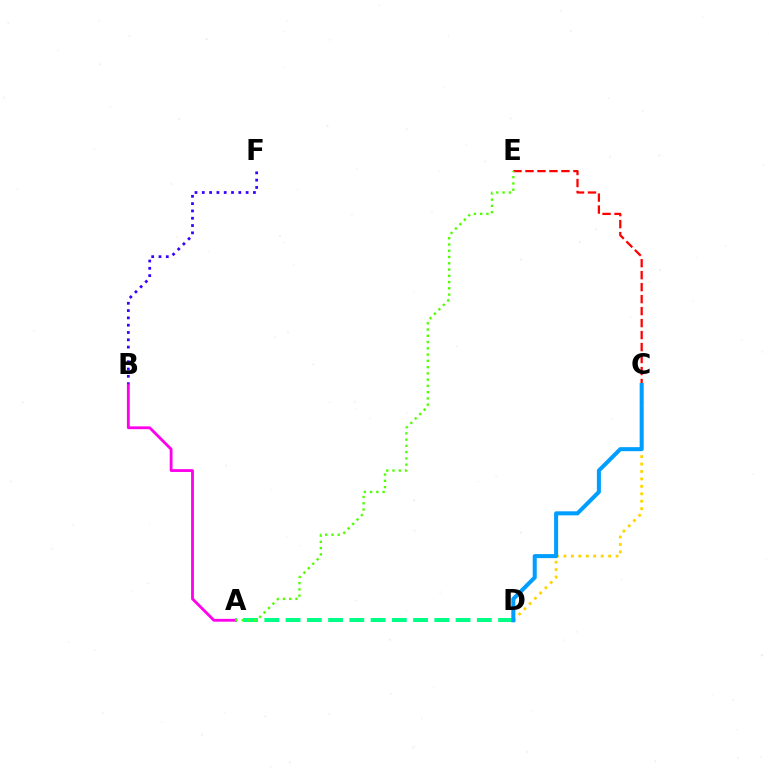{('A', 'D'): [{'color': '#00ff86', 'line_style': 'dashed', 'thickness': 2.89}], ('C', 'E'): [{'color': '#ff0000', 'line_style': 'dashed', 'thickness': 1.63}], ('B', 'F'): [{'color': '#3700ff', 'line_style': 'dotted', 'thickness': 1.98}], ('C', 'D'): [{'color': '#ffd500', 'line_style': 'dotted', 'thickness': 2.02}, {'color': '#009eff', 'line_style': 'solid', 'thickness': 2.91}], ('A', 'B'): [{'color': '#ff00ed', 'line_style': 'solid', 'thickness': 2.04}], ('A', 'E'): [{'color': '#4fff00', 'line_style': 'dotted', 'thickness': 1.7}]}